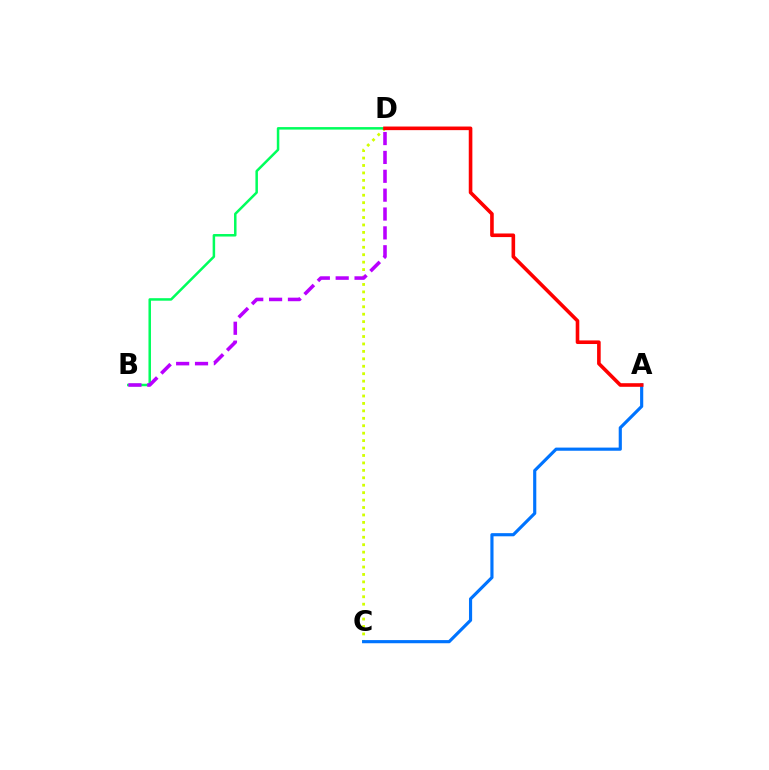{('C', 'D'): [{'color': '#d1ff00', 'line_style': 'dotted', 'thickness': 2.02}], ('A', 'C'): [{'color': '#0074ff', 'line_style': 'solid', 'thickness': 2.27}], ('B', 'D'): [{'color': '#00ff5c', 'line_style': 'solid', 'thickness': 1.8}, {'color': '#b900ff', 'line_style': 'dashed', 'thickness': 2.56}], ('A', 'D'): [{'color': '#ff0000', 'line_style': 'solid', 'thickness': 2.6}]}